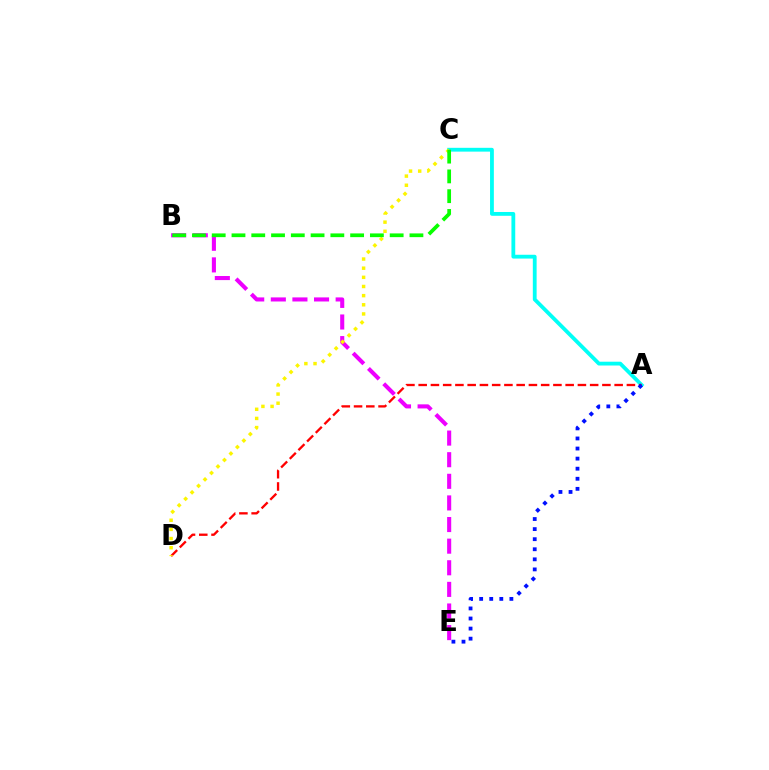{('A', 'C'): [{'color': '#00fff6', 'line_style': 'solid', 'thickness': 2.74}], ('A', 'D'): [{'color': '#ff0000', 'line_style': 'dashed', 'thickness': 1.66}], ('A', 'E'): [{'color': '#0010ff', 'line_style': 'dotted', 'thickness': 2.74}], ('B', 'E'): [{'color': '#ee00ff', 'line_style': 'dashed', 'thickness': 2.94}], ('C', 'D'): [{'color': '#fcf500', 'line_style': 'dotted', 'thickness': 2.49}], ('B', 'C'): [{'color': '#08ff00', 'line_style': 'dashed', 'thickness': 2.69}]}